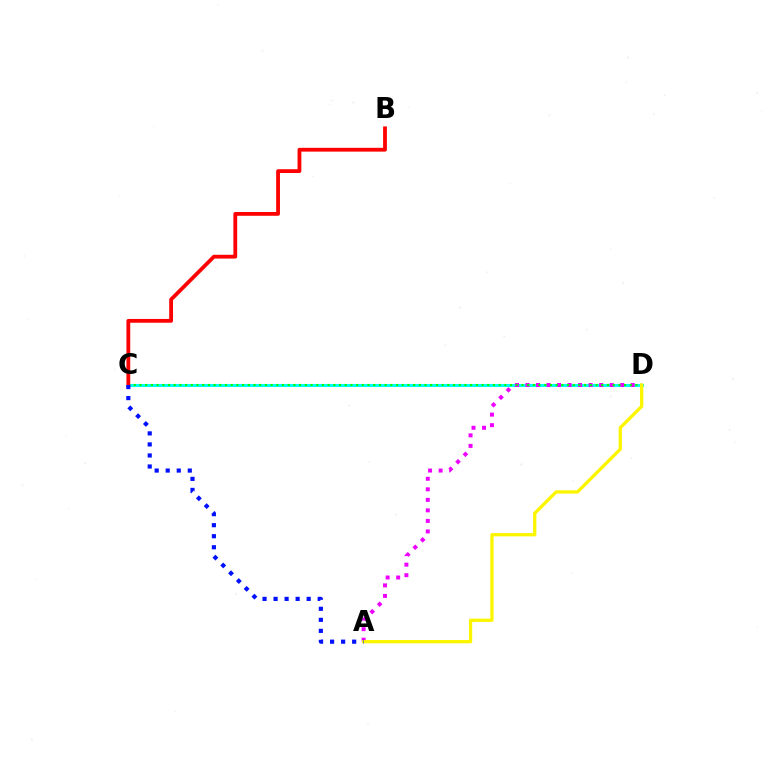{('C', 'D'): [{'color': '#00fff6', 'line_style': 'solid', 'thickness': 2.18}, {'color': '#08ff00', 'line_style': 'dotted', 'thickness': 1.55}], ('A', 'D'): [{'color': '#ee00ff', 'line_style': 'dotted', 'thickness': 2.86}, {'color': '#fcf500', 'line_style': 'solid', 'thickness': 2.36}], ('B', 'C'): [{'color': '#ff0000', 'line_style': 'solid', 'thickness': 2.73}], ('A', 'C'): [{'color': '#0010ff', 'line_style': 'dotted', 'thickness': 3.0}]}